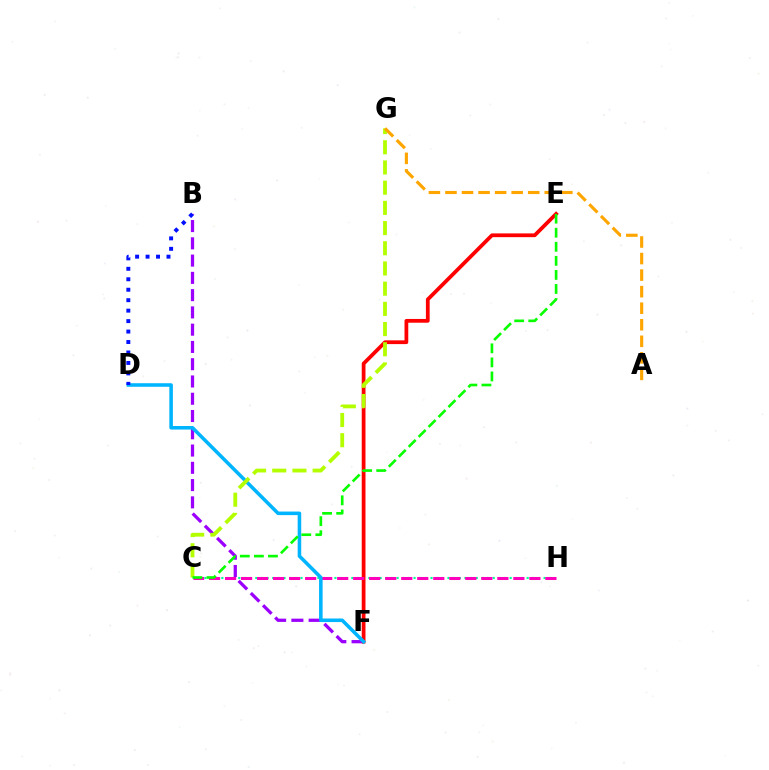{('C', 'H'): [{'color': '#00ff9d', 'line_style': 'dotted', 'thickness': 1.54}, {'color': '#ff00bd', 'line_style': 'dashed', 'thickness': 2.18}], ('B', 'F'): [{'color': '#9b00ff', 'line_style': 'dashed', 'thickness': 2.35}], ('E', 'F'): [{'color': '#ff0000', 'line_style': 'solid', 'thickness': 2.71}], ('D', 'F'): [{'color': '#00b5ff', 'line_style': 'solid', 'thickness': 2.56}], ('C', 'G'): [{'color': '#b3ff00', 'line_style': 'dashed', 'thickness': 2.74}], ('A', 'G'): [{'color': '#ffa500', 'line_style': 'dashed', 'thickness': 2.25}], ('B', 'D'): [{'color': '#0010ff', 'line_style': 'dotted', 'thickness': 2.84}], ('C', 'E'): [{'color': '#08ff00', 'line_style': 'dashed', 'thickness': 1.91}]}